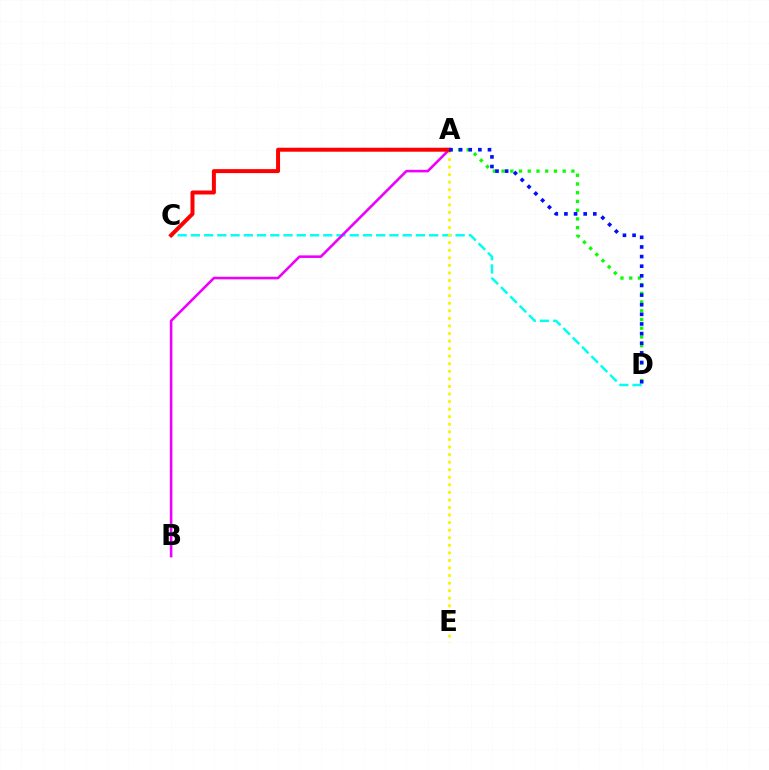{('A', 'D'): [{'color': '#08ff00', 'line_style': 'dotted', 'thickness': 2.37}, {'color': '#0010ff', 'line_style': 'dotted', 'thickness': 2.62}], ('C', 'D'): [{'color': '#00fff6', 'line_style': 'dashed', 'thickness': 1.8}], ('A', 'E'): [{'color': '#fcf500', 'line_style': 'dotted', 'thickness': 2.06}], ('A', 'B'): [{'color': '#ee00ff', 'line_style': 'solid', 'thickness': 1.86}], ('A', 'C'): [{'color': '#ff0000', 'line_style': 'solid', 'thickness': 2.86}]}